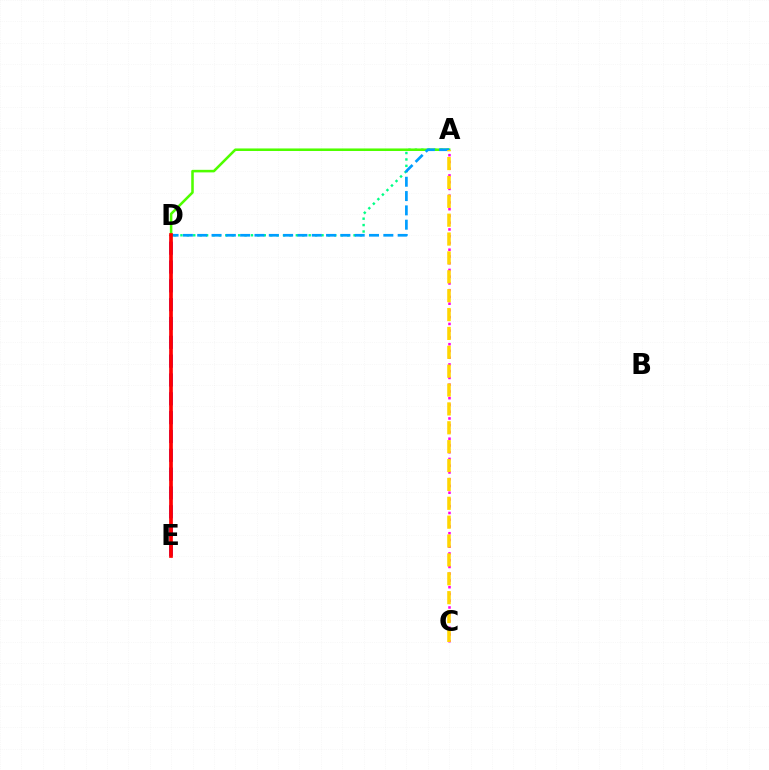{('A', 'D'): [{'color': '#00ff86', 'line_style': 'dotted', 'thickness': 1.74}, {'color': '#4fff00', 'line_style': 'solid', 'thickness': 1.84}, {'color': '#009eff', 'line_style': 'dashed', 'thickness': 1.95}], ('D', 'E'): [{'color': '#3700ff', 'line_style': 'dashed', 'thickness': 2.56}, {'color': '#ff0000', 'line_style': 'solid', 'thickness': 2.65}], ('A', 'C'): [{'color': '#ff00ed', 'line_style': 'dotted', 'thickness': 1.83}, {'color': '#ffd500', 'line_style': 'dashed', 'thickness': 2.56}]}